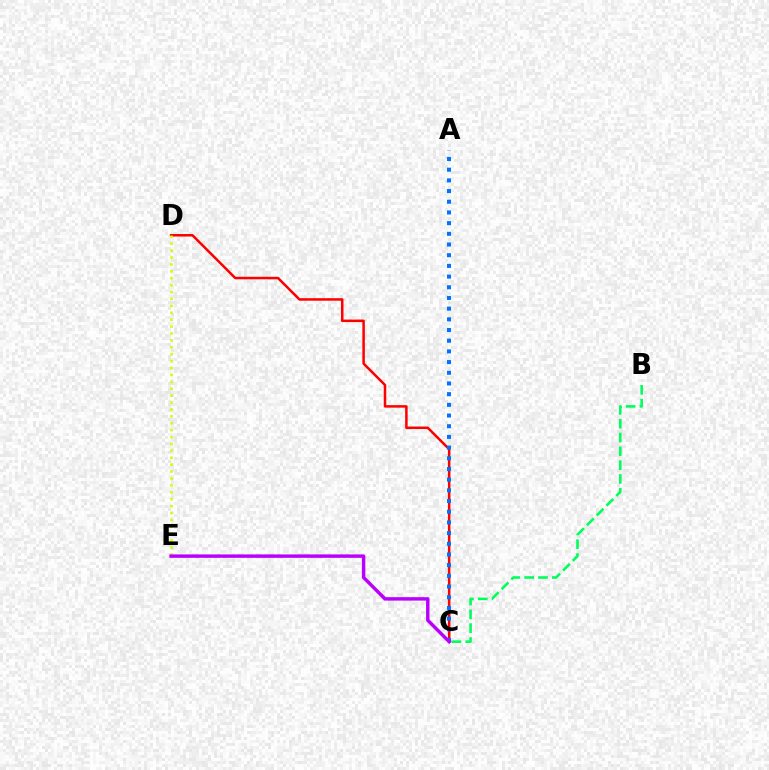{('C', 'D'): [{'color': '#ff0000', 'line_style': 'solid', 'thickness': 1.81}], ('A', 'C'): [{'color': '#0074ff', 'line_style': 'dotted', 'thickness': 2.9}], ('B', 'C'): [{'color': '#00ff5c', 'line_style': 'dashed', 'thickness': 1.88}], ('D', 'E'): [{'color': '#d1ff00', 'line_style': 'dotted', 'thickness': 1.88}], ('C', 'E'): [{'color': '#b900ff', 'line_style': 'solid', 'thickness': 2.47}]}